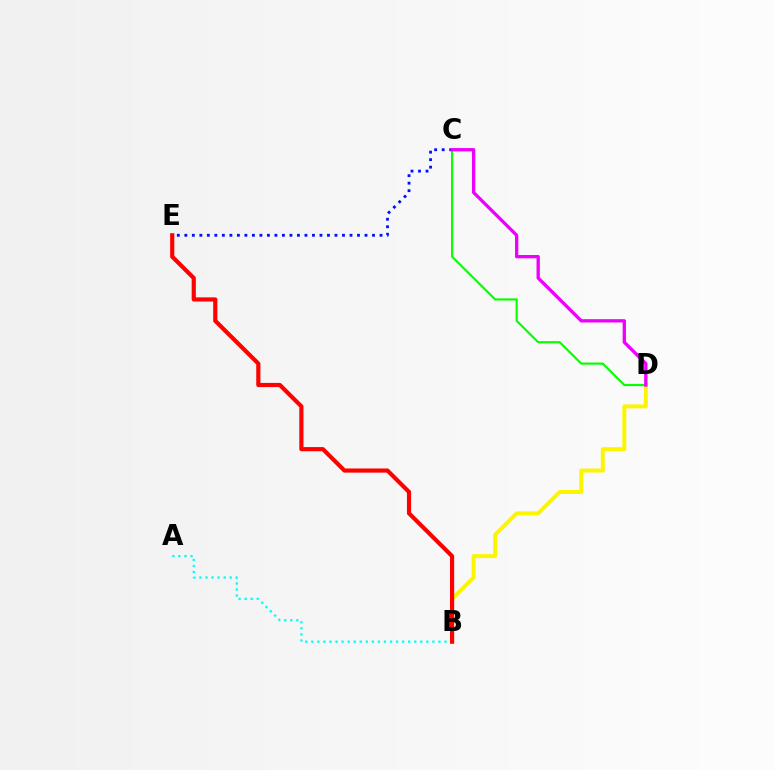{('B', 'D'): [{'color': '#fcf500', 'line_style': 'solid', 'thickness': 2.85}], ('A', 'B'): [{'color': '#00fff6', 'line_style': 'dotted', 'thickness': 1.65}], ('C', 'E'): [{'color': '#0010ff', 'line_style': 'dotted', 'thickness': 2.04}], ('C', 'D'): [{'color': '#08ff00', 'line_style': 'solid', 'thickness': 1.56}, {'color': '#ee00ff', 'line_style': 'solid', 'thickness': 2.39}], ('B', 'E'): [{'color': '#ff0000', 'line_style': 'solid', 'thickness': 2.99}]}